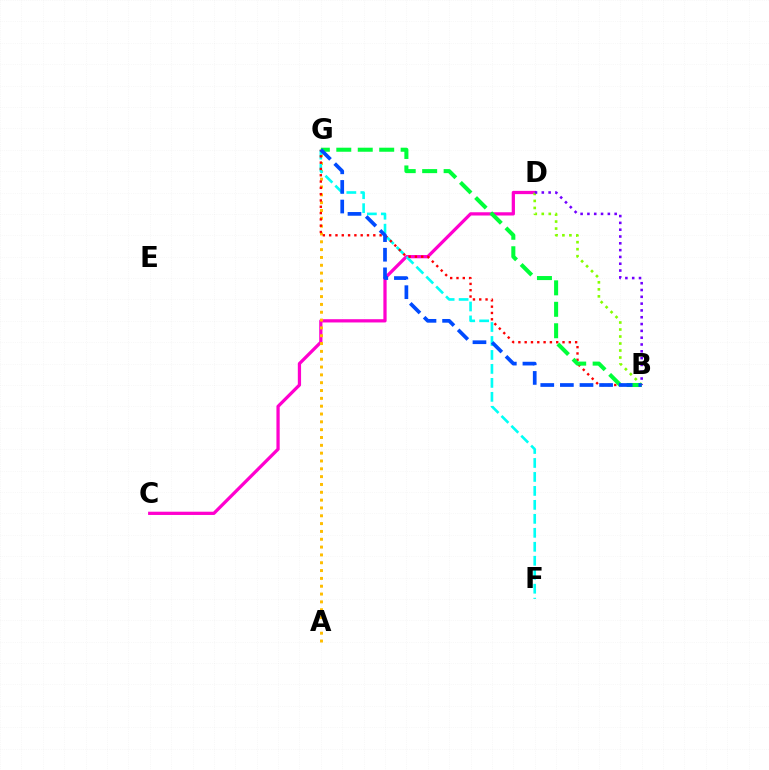{('C', 'D'): [{'color': '#ff00cf', 'line_style': 'solid', 'thickness': 2.34}], ('B', 'D'): [{'color': '#84ff00', 'line_style': 'dotted', 'thickness': 1.9}, {'color': '#7200ff', 'line_style': 'dotted', 'thickness': 1.85}], ('A', 'G'): [{'color': '#ffbd00', 'line_style': 'dotted', 'thickness': 2.13}], ('F', 'G'): [{'color': '#00fff6', 'line_style': 'dashed', 'thickness': 1.9}], ('B', 'G'): [{'color': '#ff0000', 'line_style': 'dotted', 'thickness': 1.71}, {'color': '#00ff39', 'line_style': 'dashed', 'thickness': 2.91}, {'color': '#004bff', 'line_style': 'dashed', 'thickness': 2.66}]}